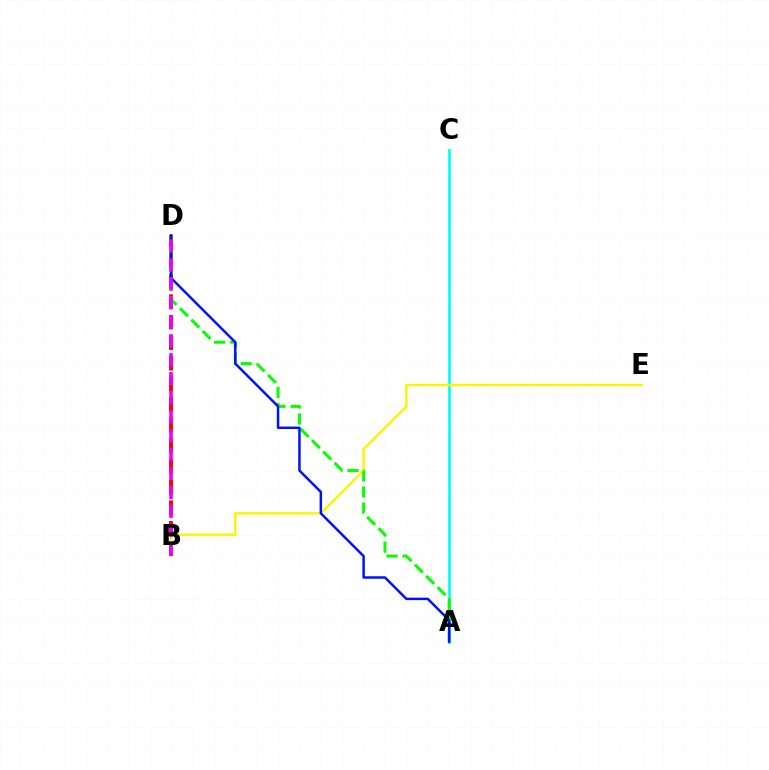{('A', 'C'): [{'color': '#00fff6', 'line_style': 'solid', 'thickness': 1.95}], ('B', 'D'): [{'color': '#ff0000', 'line_style': 'dashed', 'thickness': 2.8}, {'color': '#ee00ff', 'line_style': 'dashed', 'thickness': 2.58}], ('B', 'E'): [{'color': '#fcf500', 'line_style': 'solid', 'thickness': 1.75}], ('A', 'D'): [{'color': '#08ff00', 'line_style': 'dashed', 'thickness': 2.17}, {'color': '#0010ff', 'line_style': 'solid', 'thickness': 1.78}]}